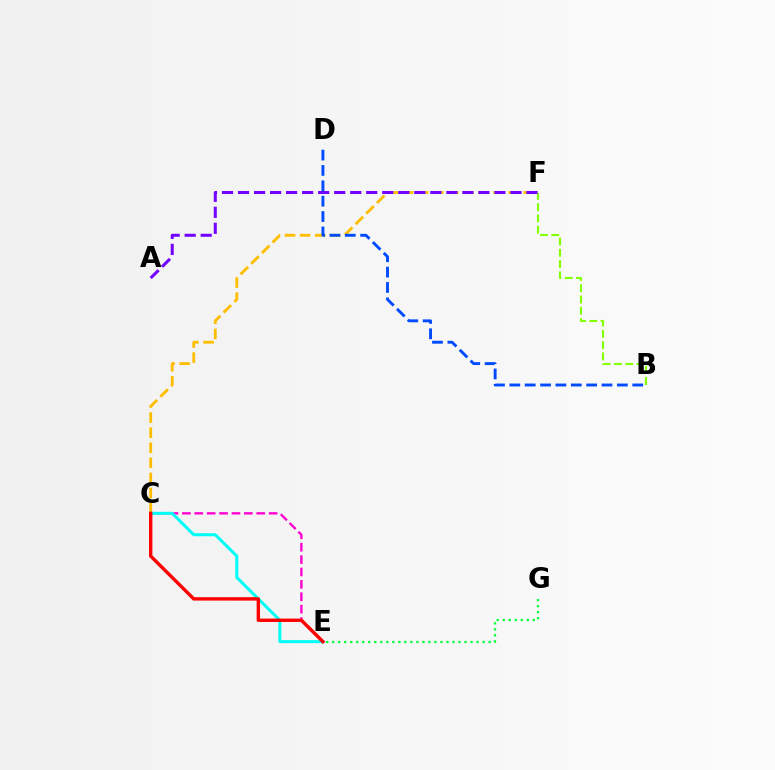{('C', 'F'): [{'color': '#ffbd00', 'line_style': 'dashed', 'thickness': 2.05}], ('B', 'F'): [{'color': '#84ff00', 'line_style': 'dashed', 'thickness': 1.53}], ('A', 'F'): [{'color': '#7200ff', 'line_style': 'dashed', 'thickness': 2.18}], ('C', 'E'): [{'color': '#ff00cf', 'line_style': 'dashed', 'thickness': 1.68}, {'color': '#00fff6', 'line_style': 'solid', 'thickness': 2.17}, {'color': '#ff0000', 'line_style': 'solid', 'thickness': 2.44}], ('E', 'G'): [{'color': '#00ff39', 'line_style': 'dotted', 'thickness': 1.63}], ('B', 'D'): [{'color': '#004bff', 'line_style': 'dashed', 'thickness': 2.09}]}